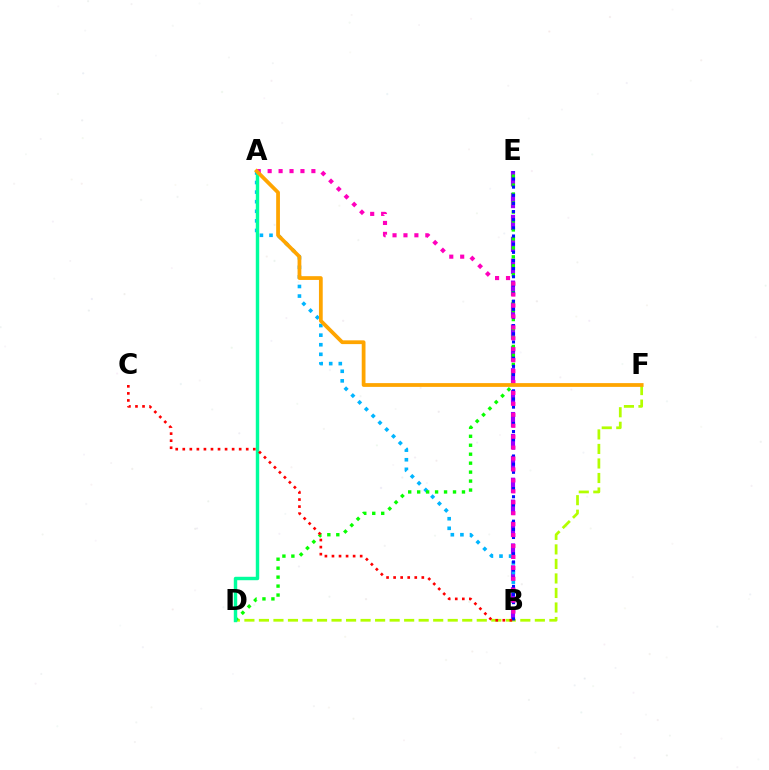{('B', 'E'): [{'color': '#9b00ff', 'line_style': 'dashed', 'thickness': 2.98}, {'color': '#0010ff', 'line_style': 'dotted', 'thickness': 2.21}], ('A', 'B'): [{'color': '#00b5ff', 'line_style': 'dotted', 'thickness': 2.6}, {'color': '#ff00bd', 'line_style': 'dotted', 'thickness': 2.97}], ('D', 'F'): [{'color': '#b3ff00', 'line_style': 'dashed', 'thickness': 1.97}], ('D', 'E'): [{'color': '#08ff00', 'line_style': 'dotted', 'thickness': 2.44}], ('A', 'D'): [{'color': '#00ff9d', 'line_style': 'solid', 'thickness': 2.47}], ('B', 'C'): [{'color': '#ff0000', 'line_style': 'dotted', 'thickness': 1.92}], ('A', 'F'): [{'color': '#ffa500', 'line_style': 'solid', 'thickness': 2.71}]}